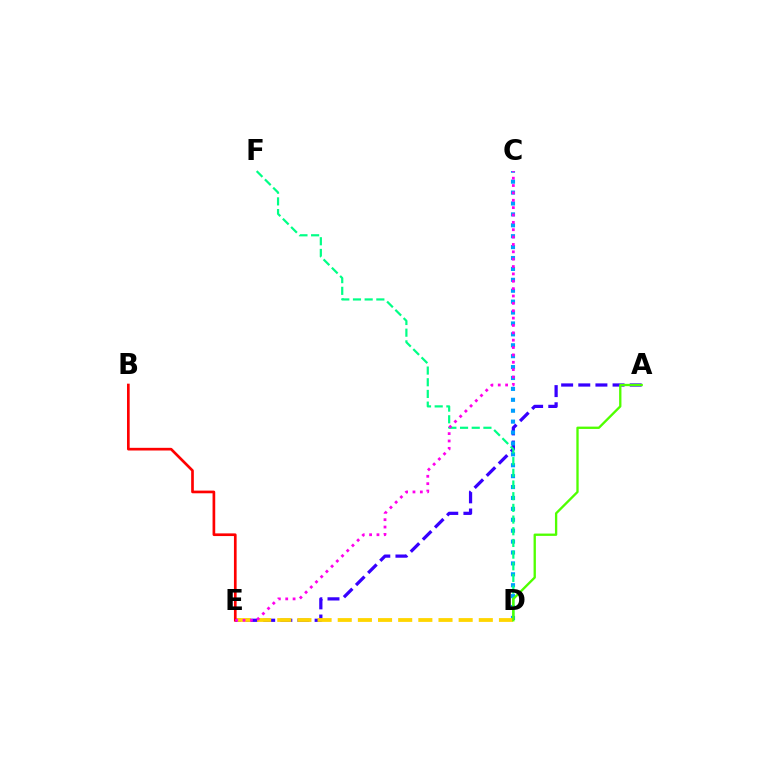{('A', 'E'): [{'color': '#3700ff', 'line_style': 'dashed', 'thickness': 2.33}], ('C', 'D'): [{'color': '#009eff', 'line_style': 'dotted', 'thickness': 2.96}], ('D', 'F'): [{'color': '#00ff86', 'line_style': 'dashed', 'thickness': 1.59}], ('D', 'E'): [{'color': '#ffd500', 'line_style': 'dashed', 'thickness': 2.74}], ('B', 'E'): [{'color': '#ff0000', 'line_style': 'solid', 'thickness': 1.93}], ('C', 'E'): [{'color': '#ff00ed', 'line_style': 'dotted', 'thickness': 2.0}], ('A', 'D'): [{'color': '#4fff00', 'line_style': 'solid', 'thickness': 1.68}]}